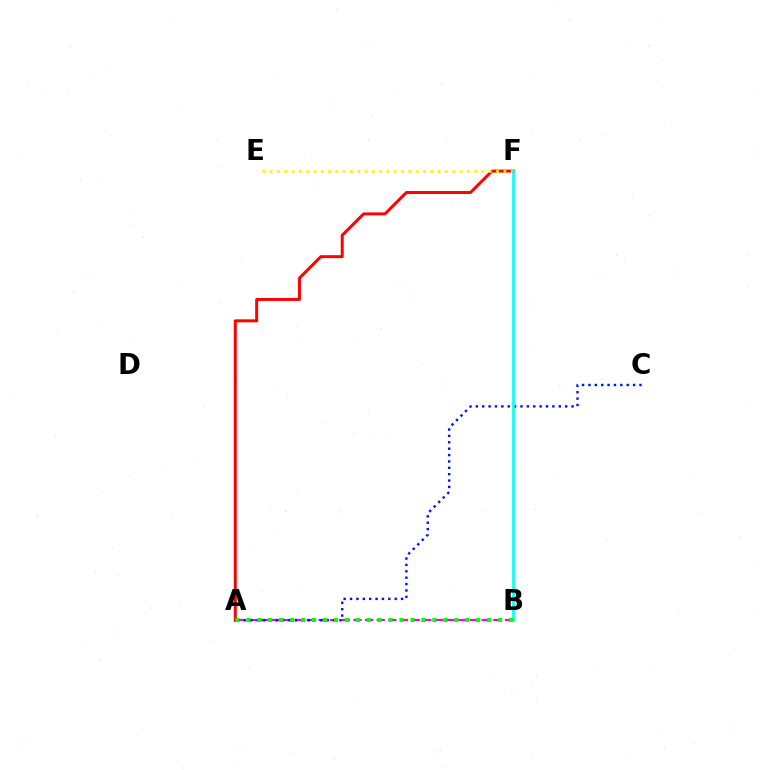{('A', 'F'): [{'color': '#ff0000', 'line_style': 'solid', 'thickness': 2.14}], ('A', 'B'): [{'color': '#ee00ff', 'line_style': 'dashed', 'thickness': 1.58}, {'color': '#08ff00', 'line_style': 'dotted', 'thickness': 2.97}], ('E', 'F'): [{'color': '#fcf500', 'line_style': 'dotted', 'thickness': 1.98}], ('A', 'C'): [{'color': '#0010ff', 'line_style': 'dotted', 'thickness': 1.73}], ('B', 'F'): [{'color': '#00fff6', 'line_style': 'solid', 'thickness': 1.88}]}